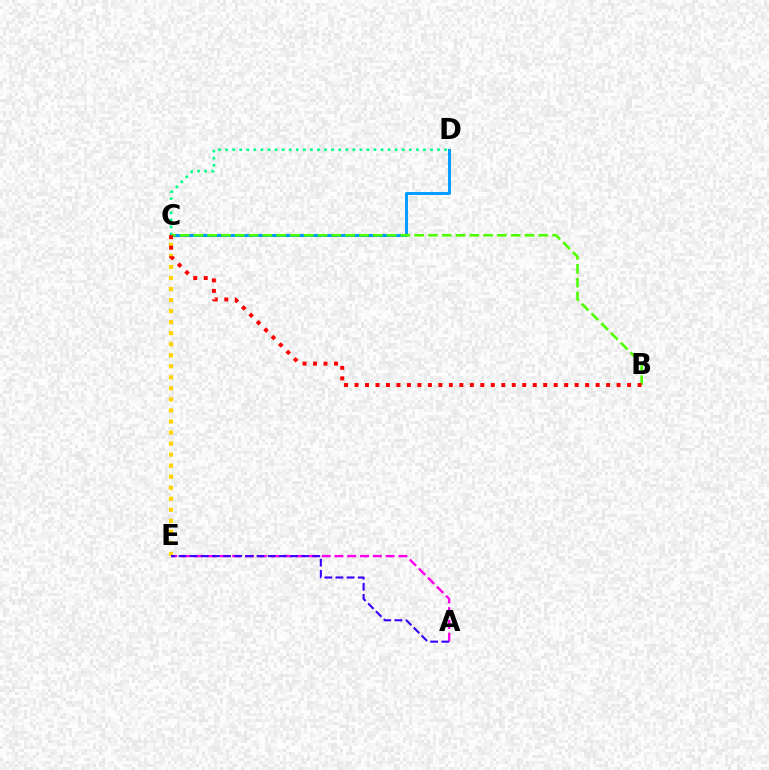{('C', 'E'): [{'color': '#ffd500', 'line_style': 'dotted', 'thickness': 3.0}], ('A', 'E'): [{'color': '#ff00ed', 'line_style': 'dashed', 'thickness': 1.74}, {'color': '#3700ff', 'line_style': 'dashed', 'thickness': 1.51}], ('C', 'D'): [{'color': '#00ff86', 'line_style': 'dotted', 'thickness': 1.92}, {'color': '#009eff', 'line_style': 'solid', 'thickness': 2.14}], ('B', 'C'): [{'color': '#4fff00', 'line_style': 'dashed', 'thickness': 1.87}, {'color': '#ff0000', 'line_style': 'dotted', 'thickness': 2.85}]}